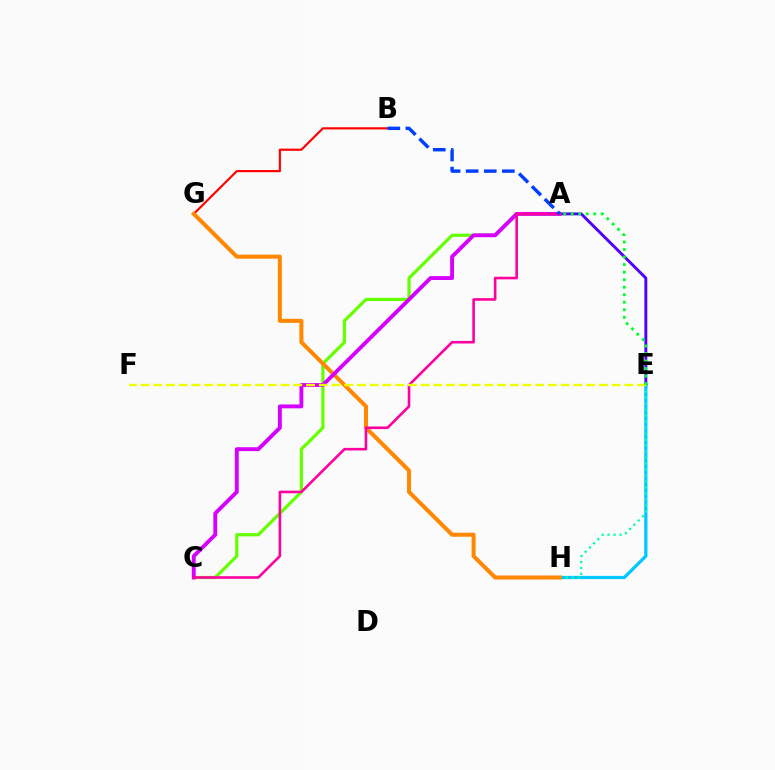{('E', 'H'): [{'color': '#00c7ff', 'line_style': 'solid', 'thickness': 2.33}, {'color': '#00ffaf', 'line_style': 'dotted', 'thickness': 1.63}], ('B', 'G'): [{'color': '#ff0000', 'line_style': 'solid', 'thickness': 1.56}], ('A', 'E'): [{'color': '#4f00ff', 'line_style': 'solid', 'thickness': 2.1}, {'color': '#00ff27', 'line_style': 'dotted', 'thickness': 2.04}], ('A', 'C'): [{'color': '#66ff00', 'line_style': 'solid', 'thickness': 2.32}, {'color': '#d600ff', 'line_style': 'solid', 'thickness': 2.79}, {'color': '#ff00a0', 'line_style': 'solid', 'thickness': 1.87}], ('G', 'H'): [{'color': '#ff8800', 'line_style': 'solid', 'thickness': 2.9}], ('E', 'F'): [{'color': '#eeff00', 'line_style': 'dashed', 'thickness': 1.73}], ('A', 'B'): [{'color': '#003fff', 'line_style': 'dashed', 'thickness': 2.46}]}